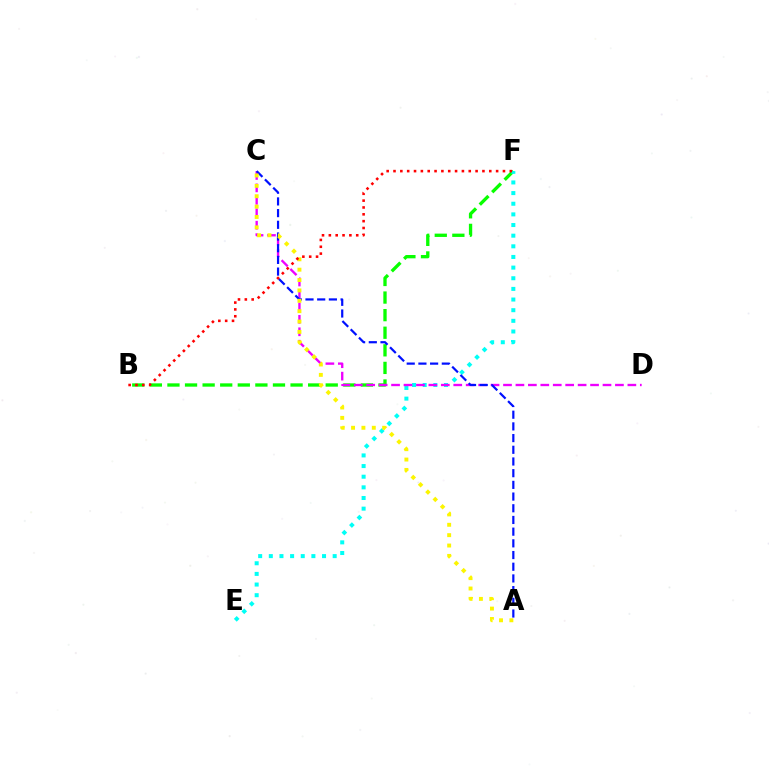{('B', 'F'): [{'color': '#08ff00', 'line_style': 'dashed', 'thickness': 2.39}, {'color': '#ff0000', 'line_style': 'dotted', 'thickness': 1.86}], ('E', 'F'): [{'color': '#00fff6', 'line_style': 'dotted', 'thickness': 2.89}], ('C', 'D'): [{'color': '#ee00ff', 'line_style': 'dashed', 'thickness': 1.69}], ('A', 'C'): [{'color': '#0010ff', 'line_style': 'dashed', 'thickness': 1.59}, {'color': '#fcf500', 'line_style': 'dotted', 'thickness': 2.82}]}